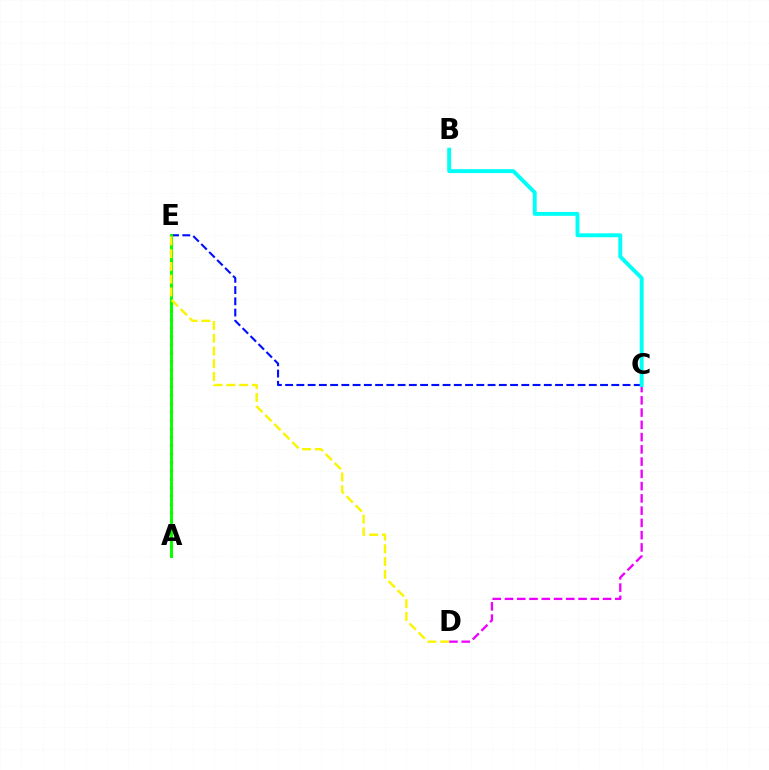{('C', 'E'): [{'color': '#0010ff', 'line_style': 'dashed', 'thickness': 1.53}], ('C', 'D'): [{'color': '#ee00ff', 'line_style': 'dashed', 'thickness': 1.67}], ('A', 'E'): [{'color': '#ff0000', 'line_style': 'dotted', 'thickness': 2.28}, {'color': '#08ff00', 'line_style': 'solid', 'thickness': 2.13}], ('B', 'C'): [{'color': '#00fff6', 'line_style': 'solid', 'thickness': 2.81}], ('D', 'E'): [{'color': '#fcf500', 'line_style': 'dashed', 'thickness': 1.73}]}